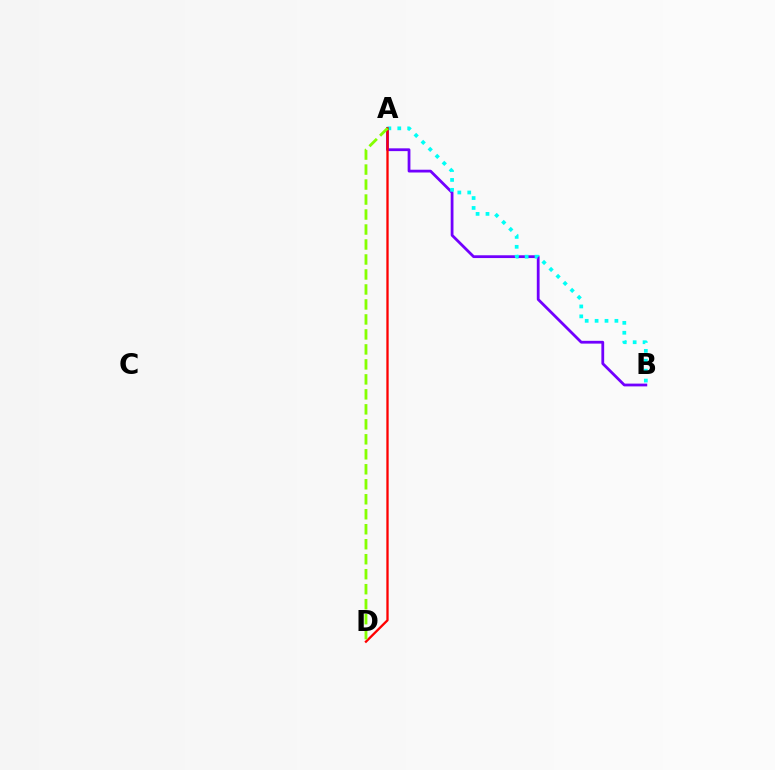{('A', 'B'): [{'color': '#7200ff', 'line_style': 'solid', 'thickness': 2.0}, {'color': '#00fff6', 'line_style': 'dotted', 'thickness': 2.69}], ('A', 'D'): [{'color': '#ff0000', 'line_style': 'solid', 'thickness': 1.66}, {'color': '#84ff00', 'line_style': 'dashed', 'thickness': 2.04}]}